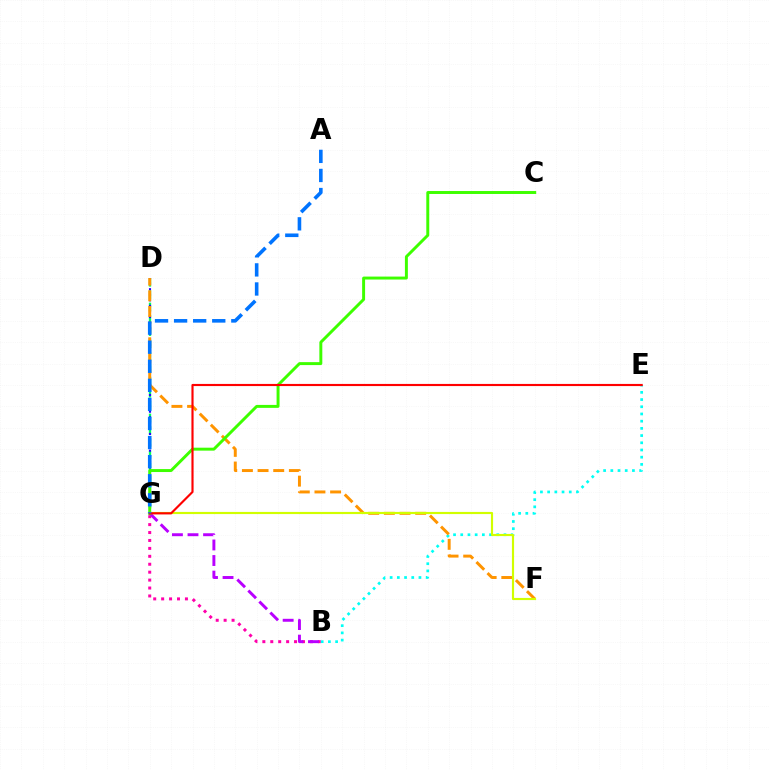{('B', 'G'): [{'color': '#ff00ac', 'line_style': 'dotted', 'thickness': 2.15}, {'color': '#b900ff', 'line_style': 'dashed', 'thickness': 2.11}], ('D', 'G'): [{'color': '#00ff5c', 'line_style': 'dashed', 'thickness': 1.67}, {'color': '#2500ff', 'line_style': 'dotted', 'thickness': 1.51}], ('B', 'E'): [{'color': '#00fff6', 'line_style': 'dotted', 'thickness': 1.96}], ('D', 'F'): [{'color': '#ff9400', 'line_style': 'dashed', 'thickness': 2.13}], ('C', 'G'): [{'color': '#3dff00', 'line_style': 'solid', 'thickness': 2.12}], ('F', 'G'): [{'color': '#d1ff00', 'line_style': 'solid', 'thickness': 1.55}], ('E', 'G'): [{'color': '#ff0000', 'line_style': 'solid', 'thickness': 1.54}], ('A', 'G'): [{'color': '#0074ff', 'line_style': 'dashed', 'thickness': 2.59}]}